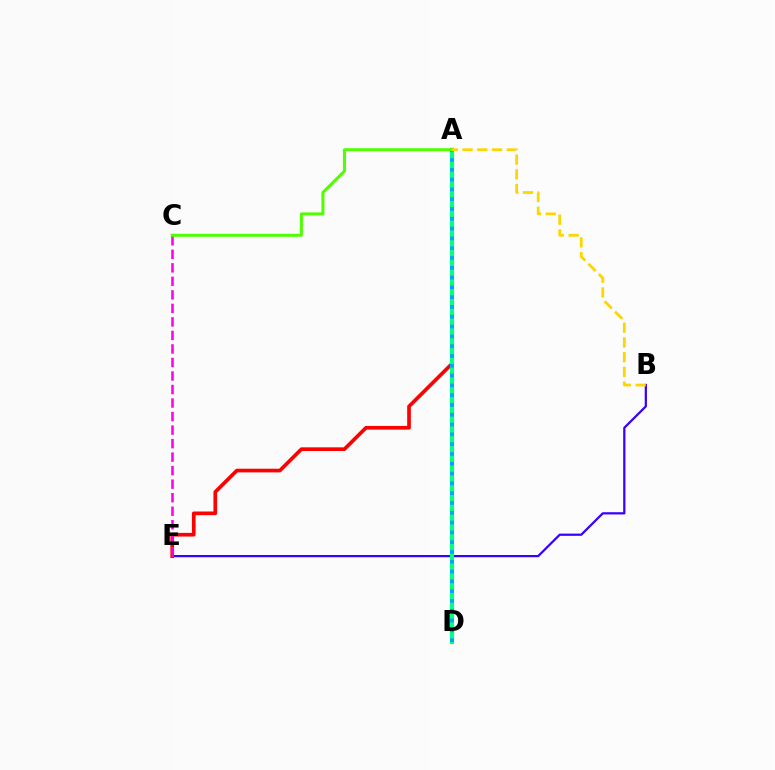{('B', 'E'): [{'color': '#3700ff', 'line_style': 'solid', 'thickness': 1.61}], ('A', 'E'): [{'color': '#ff0000', 'line_style': 'solid', 'thickness': 2.65}], ('A', 'D'): [{'color': '#00ff86', 'line_style': 'solid', 'thickness': 2.98}, {'color': '#009eff', 'line_style': 'dotted', 'thickness': 2.66}], ('C', 'E'): [{'color': '#ff00ed', 'line_style': 'dashed', 'thickness': 1.84}], ('A', 'C'): [{'color': '#4fff00', 'line_style': 'solid', 'thickness': 2.16}], ('A', 'B'): [{'color': '#ffd500', 'line_style': 'dashed', 'thickness': 2.0}]}